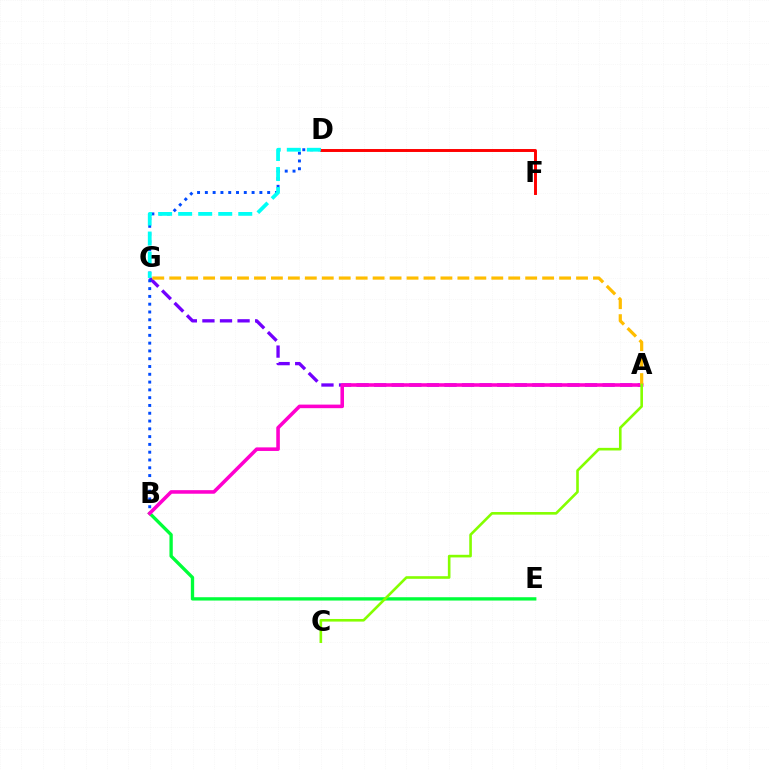{('A', 'G'): [{'color': '#7200ff', 'line_style': 'dashed', 'thickness': 2.39}, {'color': '#ffbd00', 'line_style': 'dashed', 'thickness': 2.3}], ('B', 'E'): [{'color': '#00ff39', 'line_style': 'solid', 'thickness': 2.39}], ('B', 'D'): [{'color': '#004bff', 'line_style': 'dotted', 'thickness': 2.12}], ('D', 'F'): [{'color': '#ff0000', 'line_style': 'solid', 'thickness': 2.11}], ('D', 'G'): [{'color': '#00fff6', 'line_style': 'dashed', 'thickness': 2.72}], ('A', 'B'): [{'color': '#ff00cf', 'line_style': 'solid', 'thickness': 2.57}], ('A', 'C'): [{'color': '#84ff00', 'line_style': 'solid', 'thickness': 1.89}]}